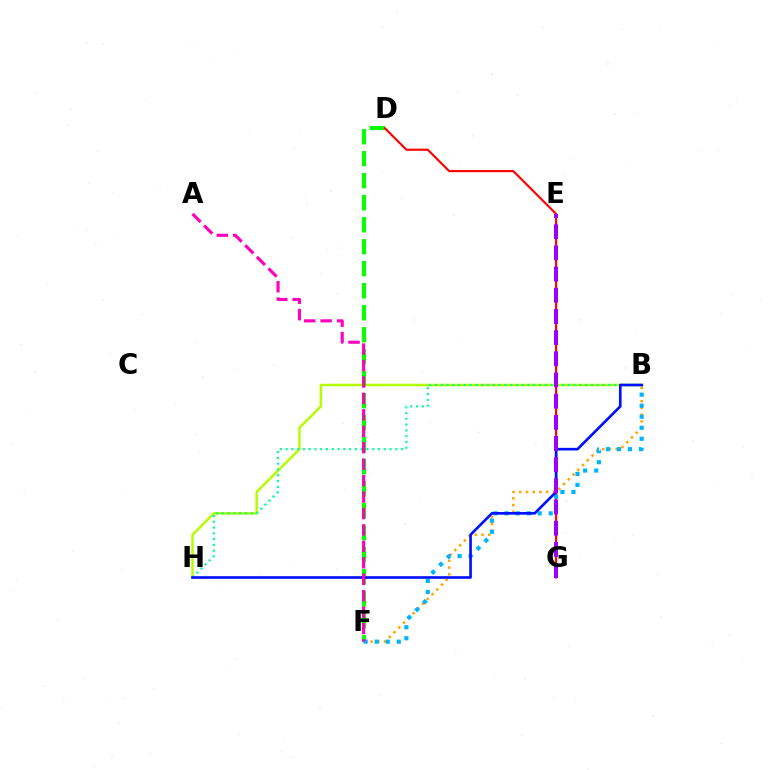{('B', 'H'): [{'color': '#b3ff00', 'line_style': 'solid', 'thickness': 1.79}, {'color': '#00ff9d', 'line_style': 'dotted', 'thickness': 1.57}, {'color': '#0010ff', 'line_style': 'solid', 'thickness': 1.91}], ('D', 'F'): [{'color': '#08ff00', 'line_style': 'dashed', 'thickness': 2.99}], ('D', 'G'): [{'color': '#ff0000', 'line_style': 'solid', 'thickness': 1.53}], ('B', 'F'): [{'color': '#ffa500', 'line_style': 'dotted', 'thickness': 1.82}, {'color': '#00b5ff', 'line_style': 'dotted', 'thickness': 3.0}], ('E', 'G'): [{'color': '#9b00ff', 'line_style': 'dashed', 'thickness': 2.88}], ('A', 'F'): [{'color': '#ff00bd', 'line_style': 'dashed', 'thickness': 2.23}]}